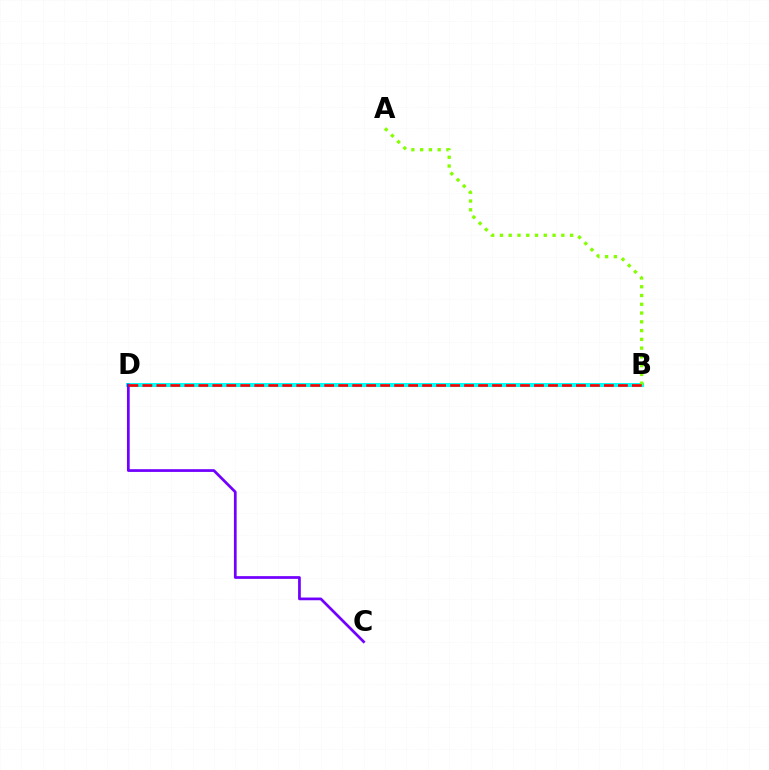{('B', 'D'): [{'color': '#00fff6', 'line_style': 'solid', 'thickness': 2.93}, {'color': '#ff0000', 'line_style': 'dashed', 'thickness': 1.9}], ('C', 'D'): [{'color': '#7200ff', 'line_style': 'solid', 'thickness': 1.96}], ('A', 'B'): [{'color': '#84ff00', 'line_style': 'dotted', 'thickness': 2.38}]}